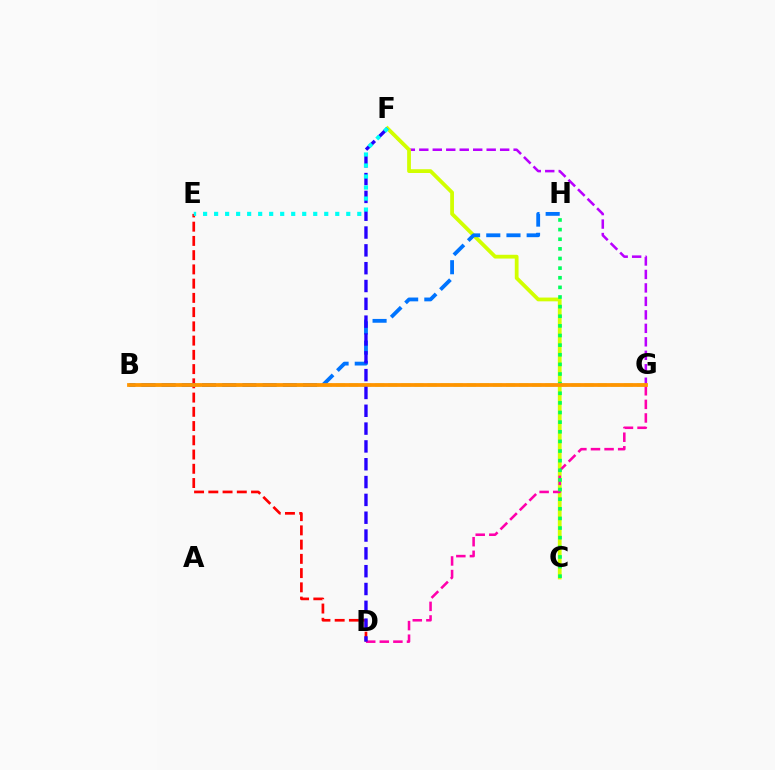{('D', 'E'): [{'color': '#ff0000', 'line_style': 'dashed', 'thickness': 1.93}], ('F', 'G'): [{'color': '#b900ff', 'line_style': 'dashed', 'thickness': 1.83}], ('B', 'G'): [{'color': '#3dff00', 'line_style': 'dashed', 'thickness': 1.78}, {'color': '#ff9400', 'line_style': 'solid', 'thickness': 2.72}], ('C', 'F'): [{'color': '#d1ff00', 'line_style': 'solid', 'thickness': 2.72}], ('D', 'G'): [{'color': '#ff00ac', 'line_style': 'dashed', 'thickness': 1.85}], ('C', 'H'): [{'color': '#00ff5c', 'line_style': 'dotted', 'thickness': 2.62}], ('B', 'H'): [{'color': '#0074ff', 'line_style': 'dashed', 'thickness': 2.74}], ('D', 'F'): [{'color': '#2500ff', 'line_style': 'dashed', 'thickness': 2.42}], ('E', 'F'): [{'color': '#00fff6', 'line_style': 'dotted', 'thickness': 2.99}]}